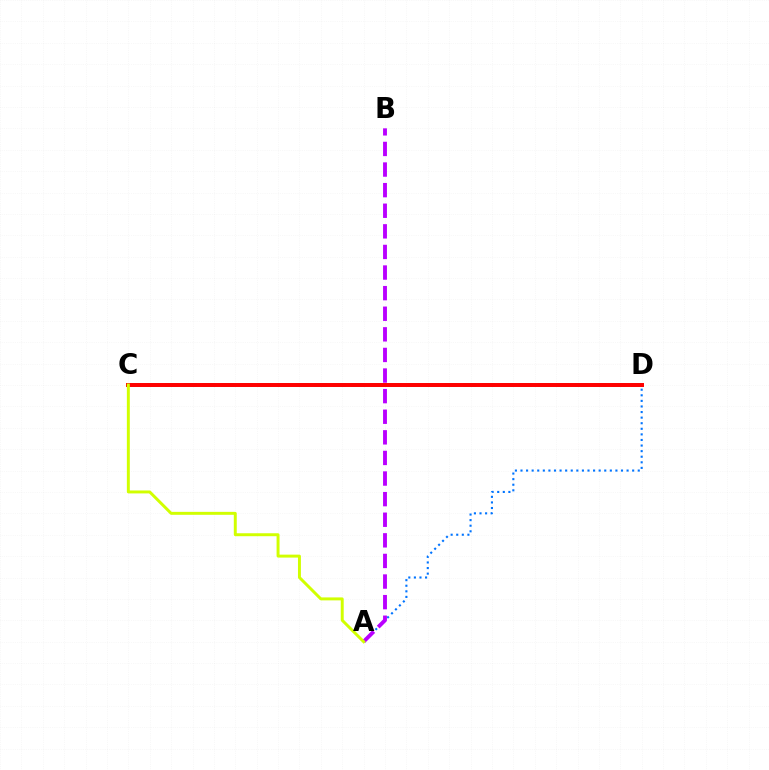{('C', 'D'): [{'color': '#00ff5c', 'line_style': 'dashed', 'thickness': 2.53}, {'color': '#ff0000', 'line_style': 'solid', 'thickness': 2.86}], ('A', 'D'): [{'color': '#0074ff', 'line_style': 'dotted', 'thickness': 1.52}], ('A', 'B'): [{'color': '#b900ff', 'line_style': 'dashed', 'thickness': 2.8}], ('A', 'C'): [{'color': '#d1ff00', 'line_style': 'solid', 'thickness': 2.13}]}